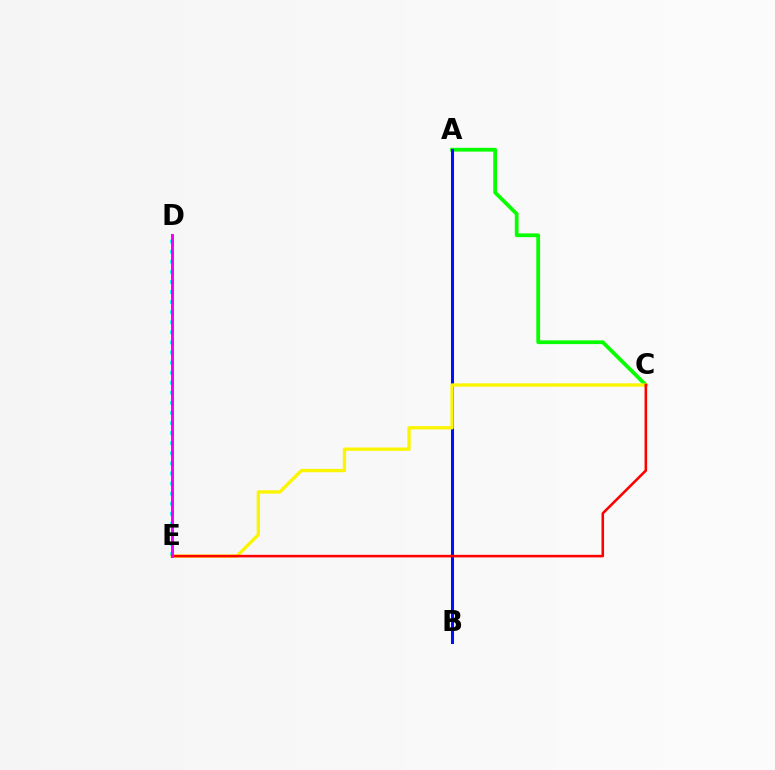{('A', 'C'): [{'color': '#08ff00', 'line_style': 'solid', 'thickness': 2.71}], ('A', 'B'): [{'color': '#0010ff', 'line_style': 'solid', 'thickness': 2.19}], ('D', 'E'): [{'color': '#00fff6', 'line_style': 'dotted', 'thickness': 2.74}, {'color': '#ee00ff', 'line_style': 'solid', 'thickness': 2.12}], ('C', 'E'): [{'color': '#fcf500', 'line_style': 'solid', 'thickness': 2.4}, {'color': '#ff0000', 'line_style': 'solid', 'thickness': 1.86}]}